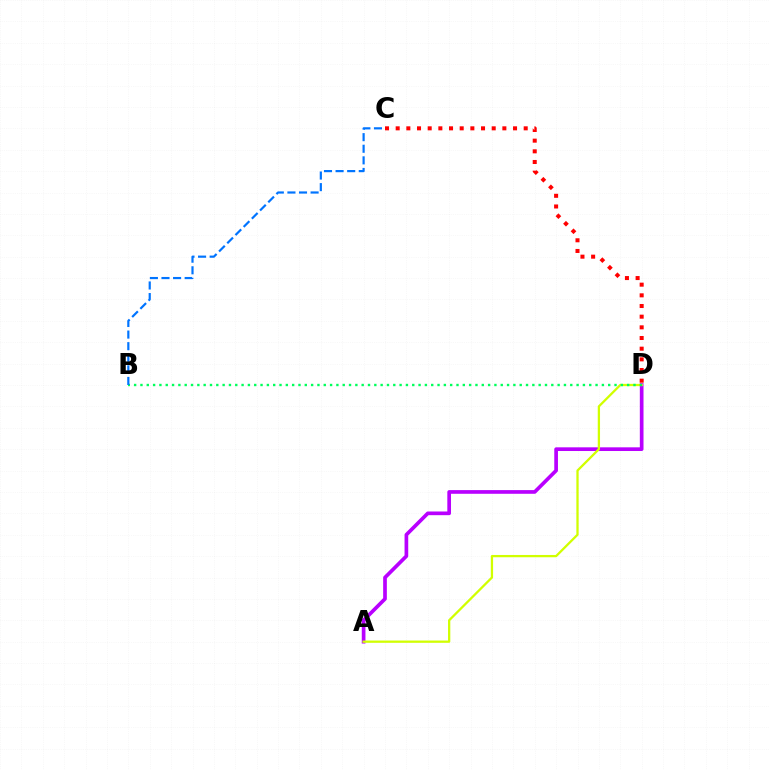{('C', 'D'): [{'color': '#ff0000', 'line_style': 'dotted', 'thickness': 2.9}], ('A', 'D'): [{'color': '#b900ff', 'line_style': 'solid', 'thickness': 2.65}, {'color': '#d1ff00', 'line_style': 'solid', 'thickness': 1.64}], ('B', 'D'): [{'color': '#00ff5c', 'line_style': 'dotted', 'thickness': 1.72}], ('B', 'C'): [{'color': '#0074ff', 'line_style': 'dashed', 'thickness': 1.57}]}